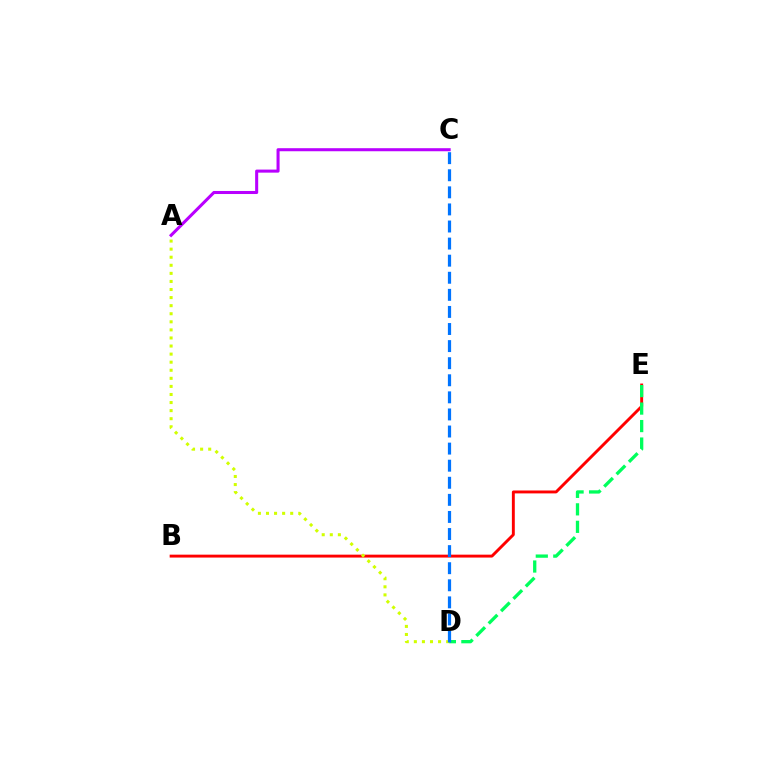{('B', 'E'): [{'color': '#ff0000', 'line_style': 'solid', 'thickness': 2.09}], ('A', 'C'): [{'color': '#b900ff', 'line_style': 'solid', 'thickness': 2.2}], ('D', 'E'): [{'color': '#00ff5c', 'line_style': 'dashed', 'thickness': 2.38}], ('A', 'D'): [{'color': '#d1ff00', 'line_style': 'dotted', 'thickness': 2.19}], ('C', 'D'): [{'color': '#0074ff', 'line_style': 'dashed', 'thickness': 2.32}]}